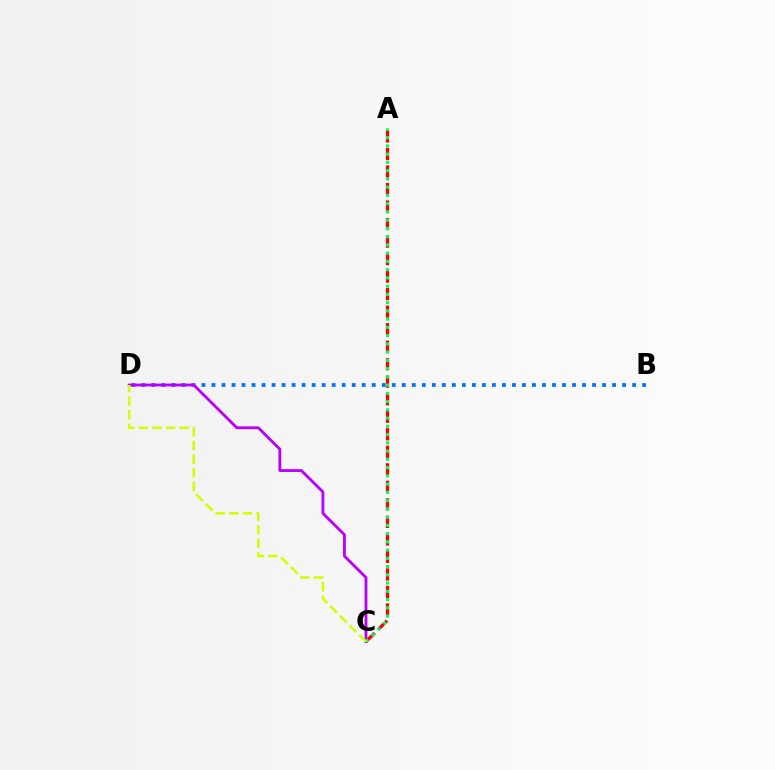{('B', 'D'): [{'color': '#0074ff', 'line_style': 'dotted', 'thickness': 2.72}], ('A', 'C'): [{'color': '#ff0000', 'line_style': 'dashed', 'thickness': 2.38}, {'color': '#00ff5c', 'line_style': 'dotted', 'thickness': 2.24}], ('C', 'D'): [{'color': '#b900ff', 'line_style': 'solid', 'thickness': 2.03}, {'color': '#d1ff00', 'line_style': 'dashed', 'thickness': 1.85}]}